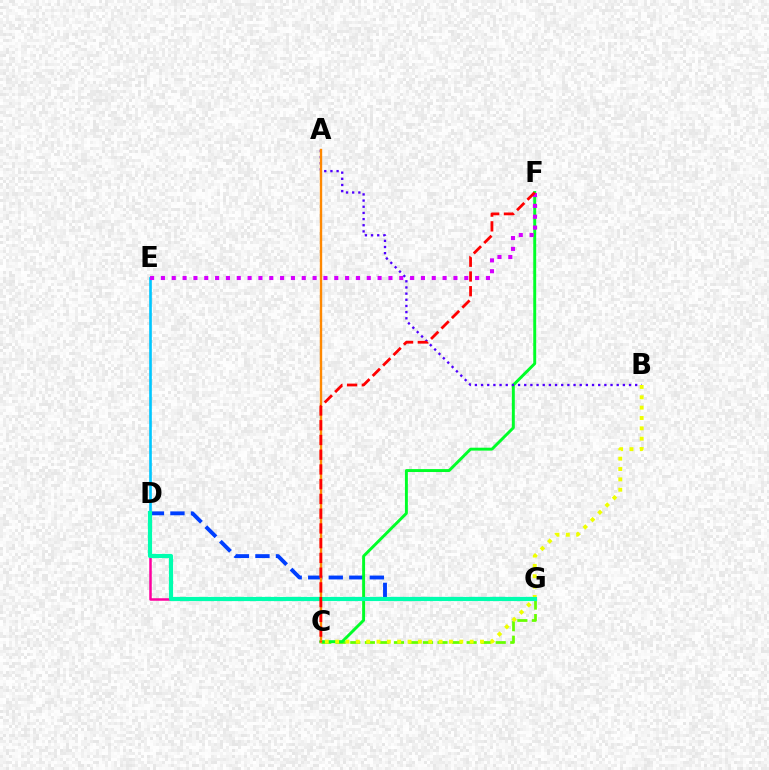{('C', 'G'): [{'color': '#66ff00', 'line_style': 'dashed', 'thickness': 1.98}], ('D', 'G'): [{'color': '#003fff', 'line_style': 'dashed', 'thickness': 2.79}, {'color': '#ff00a0', 'line_style': 'solid', 'thickness': 1.81}, {'color': '#00ffaf', 'line_style': 'solid', 'thickness': 3.0}], ('C', 'F'): [{'color': '#00ff27', 'line_style': 'solid', 'thickness': 2.11}, {'color': '#ff0000', 'line_style': 'dashed', 'thickness': 2.0}], ('D', 'E'): [{'color': '#00c7ff', 'line_style': 'solid', 'thickness': 1.91}], ('E', 'F'): [{'color': '#d600ff', 'line_style': 'dotted', 'thickness': 2.94}], ('A', 'B'): [{'color': '#4f00ff', 'line_style': 'dotted', 'thickness': 1.67}], ('B', 'C'): [{'color': '#eeff00', 'line_style': 'dotted', 'thickness': 2.81}], ('A', 'C'): [{'color': '#ff8800', 'line_style': 'solid', 'thickness': 1.72}]}